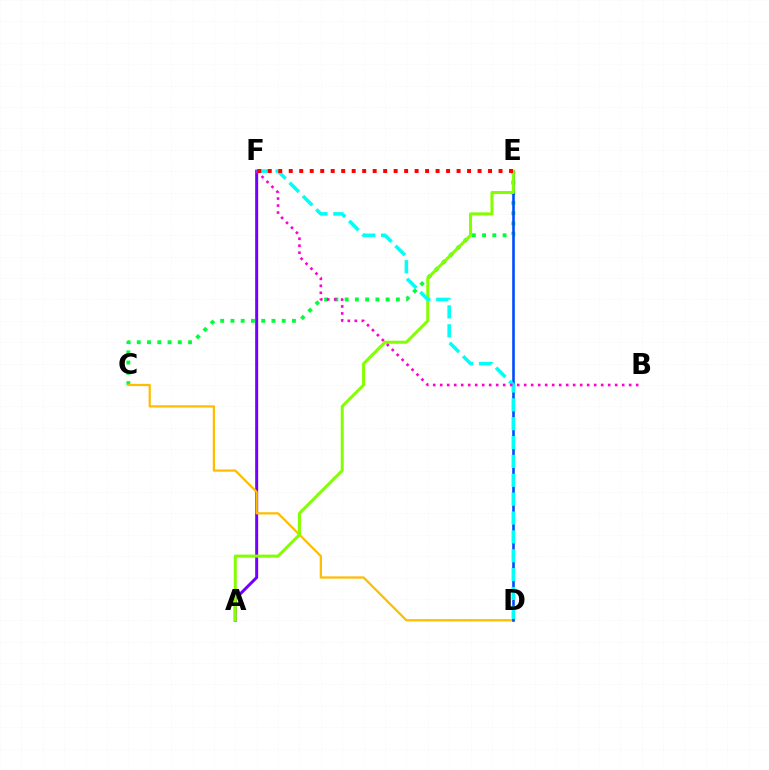{('C', 'E'): [{'color': '#00ff39', 'line_style': 'dotted', 'thickness': 2.79}], ('A', 'F'): [{'color': '#7200ff', 'line_style': 'solid', 'thickness': 2.15}], ('C', 'D'): [{'color': '#ffbd00', 'line_style': 'solid', 'thickness': 1.62}], ('D', 'E'): [{'color': '#004bff', 'line_style': 'solid', 'thickness': 1.87}], ('A', 'E'): [{'color': '#84ff00', 'line_style': 'solid', 'thickness': 2.18}], ('D', 'F'): [{'color': '#00fff6', 'line_style': 'dashed', 'thickness': 2.56}], ('B', 'F'): [{'color': '#ff00cf', 'line_style': 'dotted', 'thickness': 1.9}], ('E', 'F'): [{'color': '#ff0000', 'line_style': 'dotted', 'thickness': 2.85}]}